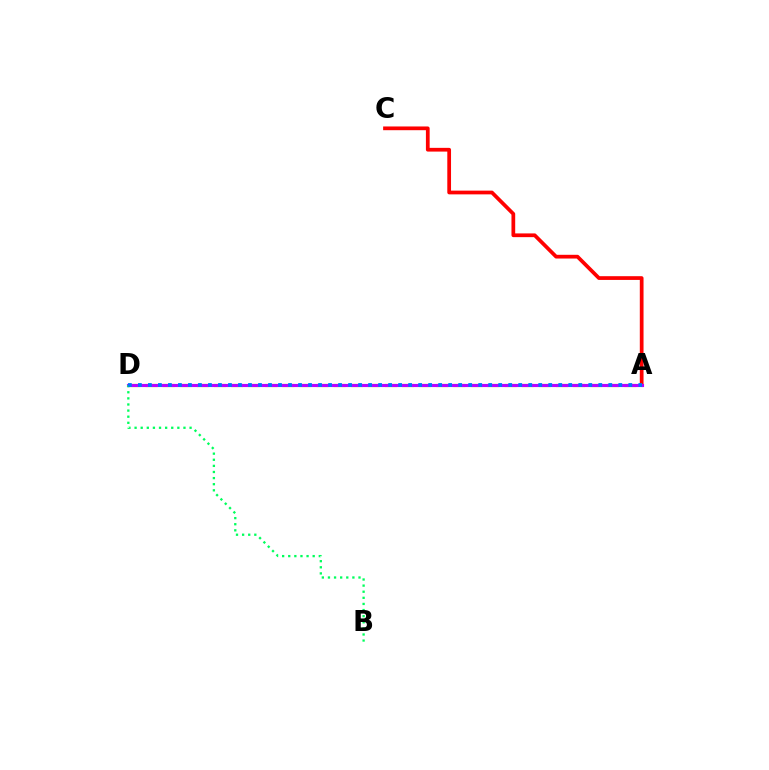{('A', 'C'): [{'color': '#ff0000', 'line_style': 'solid', 'thickness': 2.69}], ('A', 'D'): [{'color': '#d1ff00', 'line_style': 'dashed', 'thickness': 2.32}, {'color': '#b900ff', 'line_style': 'solid', 'thickness': 2.25}, {'color': '#0074ff', 'line_style': 'dotted', 'thickness': 2.72}], ('B', 'D'): [{'color': '#00ff5c', 'line_style': 'dotted', 'thickness': 1.66}]}